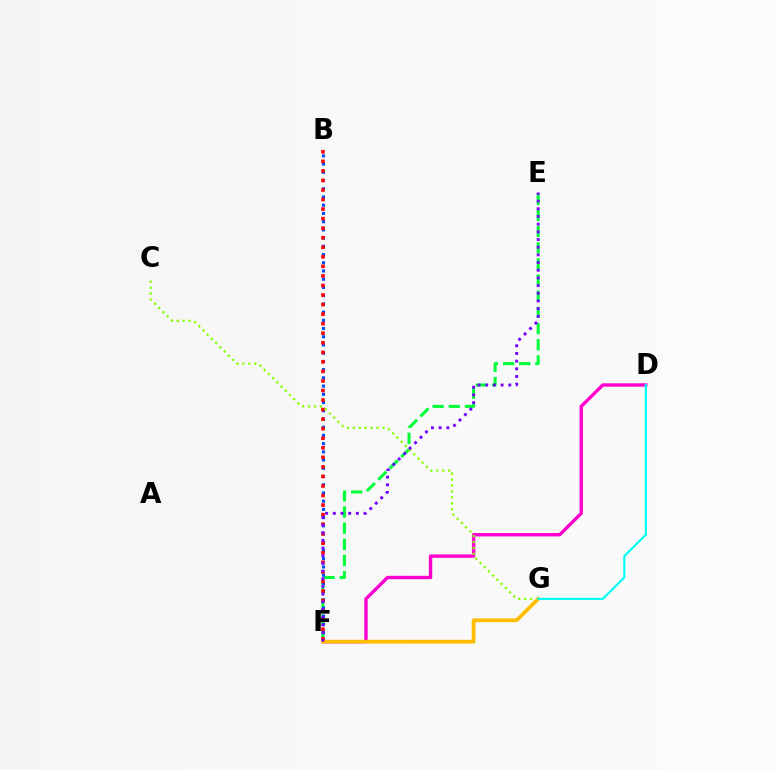{('E', 'F'): [{'color': '#00ff39', 'line_style': 'dashed', 'thickness': 2.2}, {'color': '#7200ff', 'line_style': 'dotted', 'thickness': 2.09}], ('B', 'F'): [{'color': '#004bff', 'line_style': 'dotted', 'thickness': 2.23}, {'color': '#ff0000', 'line_style': 'dotted', 'thickness': 2.59}], ('D', 'F'): [{'color': '#ff00cf', 'line_style': 'solid', 'thickness': 2.43}], ('C', 'G'): [{'color': '#84ff00', 'line_style': 'dotted', 'thickness': 1.62}], ('F', 'G'): [{'color': '#ffbd00', 'line_style': 'solid', 'thickness': 2.69}], ('D', 'G'): [{'color': '#00fff6', 'line_style': 'solid', 'thickness': 1.54}]}